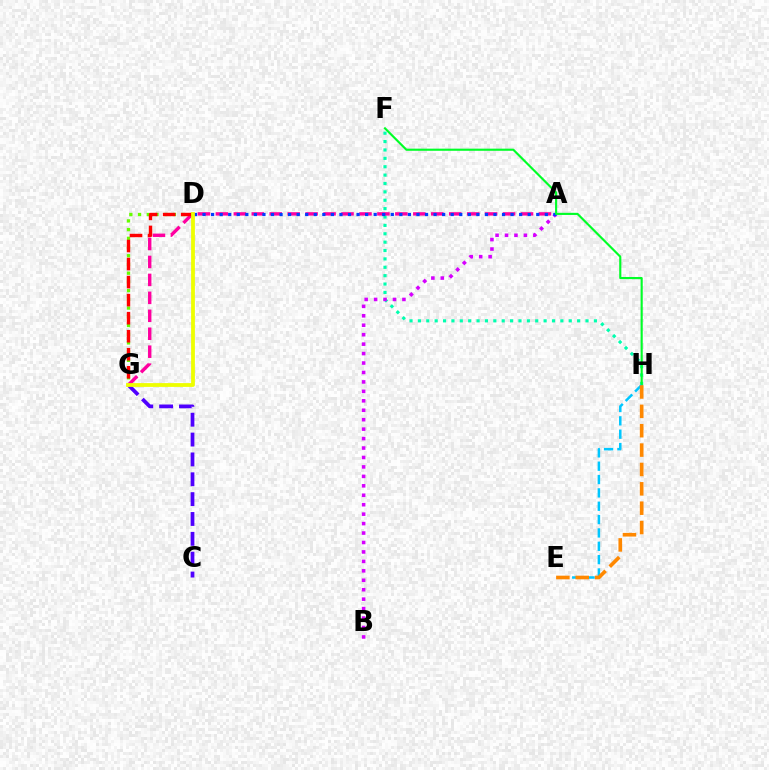{('D', 'G'): [{'color': '#66ff00', 'line_style': 'dotted', 'thickness': 2.37}, {'color': '#ff0000', 'line_style': 'dashed', 'thickness': 2.45}, {'color': '#eeff00', 'line_style': 'solid', 'thickness': 2.73}], ('F', 'H'): [{'color': '#00ffaf', 'line_style': 'dotted', 'thickness': 2.28}, {'color': '#00ff27', 'line_style': 'solid', 'thickness': 1.54}], ('C', 'G'): [{'color': '#4f00ff', 'line_style': 'dashed', 'thickness': 2.7}], ('A', 'G'): [{'color': '#ff00a0', 'line_style': 'dashed', 'thickness': 2.44}], ('A', 'B'): [{'color': '#d600ff', 'line_style': 'dotted', 'thickness': 2.57}], ('A', 'D'): [{'color': '#003fff', 'line_style': 'dotted', 'thickness': 2.33}], ('E', 'H'): [{'color': '#00c7ff', 'line_style': 'dashed', 'thickness': 1.81}, {'color': '#ff8800', 'line_style': 'dashed', 'thickness': 2.63}]}